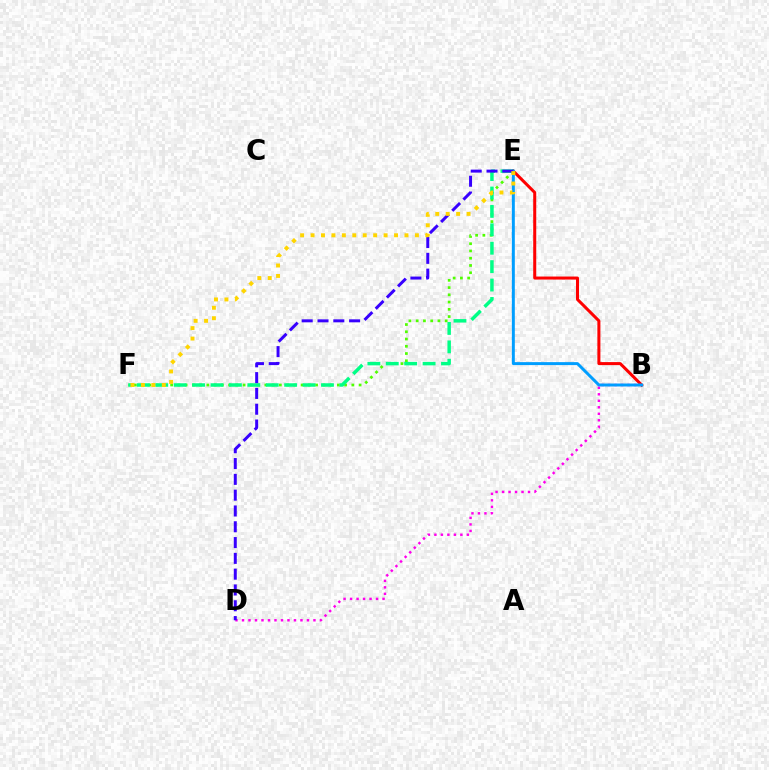{('B', 'D'): [{'color': '#ff00ed', 'line_style': 'dotted', 'thickness': 1.76}], ('B', 'E'): [{'color': '#ff0000', 'line_style': 'solid', 'thickness': 2.18}, {'color': '#009eff', 'line_style': 'solid', 'thickness': 2.13}], ('E', 'F'): [{'color': '#4fff00', 'line_style': 'dotted', 'thickness': 1.97}, {'color': '#00ff86', 'line_style': 'dashed', 'thickness': 2.5}, {'color': '#ffd500', 'line_style': 'dotted', 'thickness': 2.84}], ('D', 'E'): [{'color': '#3700ff', 'line_style': 'dashed', 'thickness': 2.15}]}